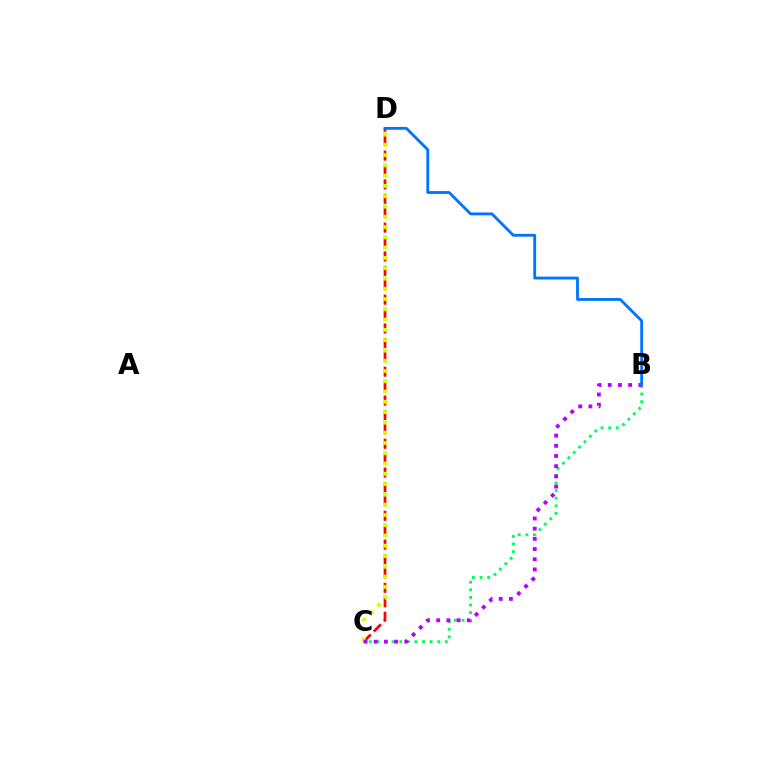{('B', 'C'): [{'color': '#00ff5c', 'line_style': 'dotted', 'thickness': 2.07}, {'color': '#b900ff', 'line_style': 'dotted', 'thickness': 2.77}], ('C', 'D'): [{'color': '#ff0000', 'line_style': 'dashed', 'thickness': 1.96}, {'color': '#d1ff00', 'line_style': 'dotted', 'thickness': 2.79}], ('B', 'D'): [{'color': '#0074ff', 'line_style': 'solid', 'thickness': 2.04}]}